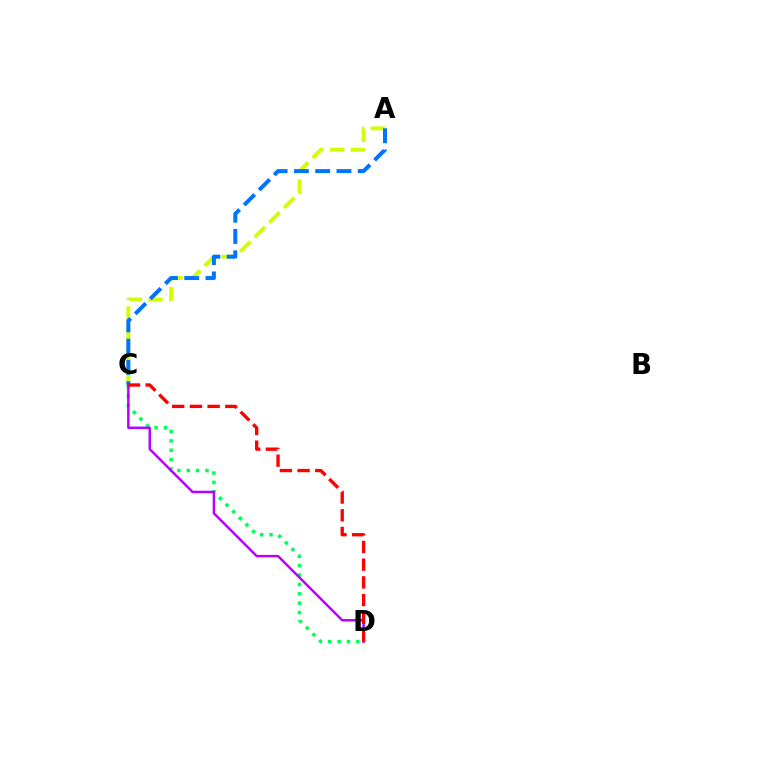{('A', 'C'): [{'color': '#d1ff00', 'line_style': 'dashed', 'thickness': 2.81}, {'color': '#0074ff', 'line_style': 'dashed', 'thickness': 2.89}], ('C', 'D'): [{'color': '#00ff5c', 'line_style': 'dotted', 'thickness': 2.55}, {'color': '#b900ff', 'line_style': 'solid', 'thickness': 1.77}, {'color': '#ff0000', 'line_style': 'dashed', 'thickness': 2.4}]}